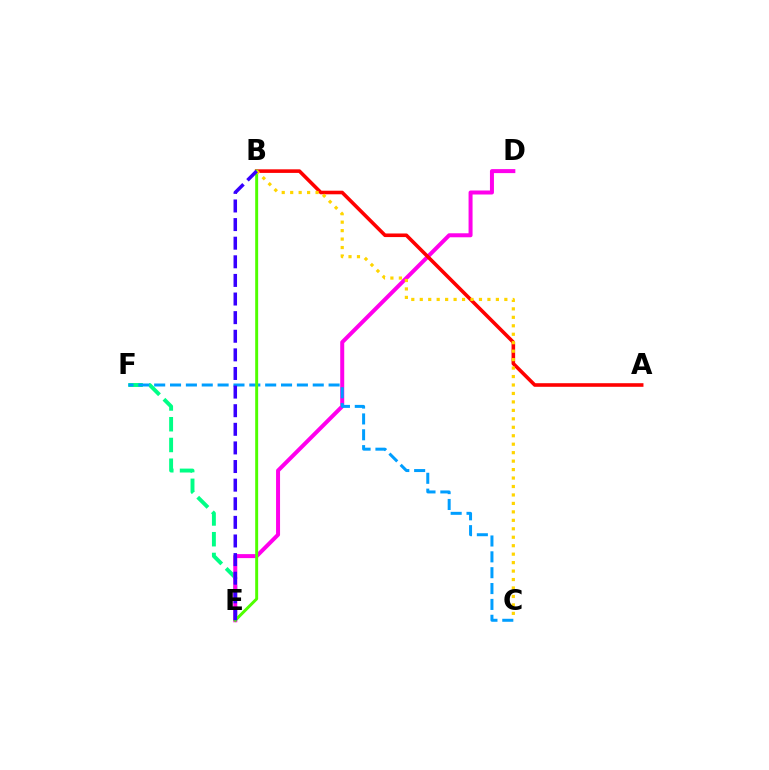{('E', 'F'): [{'color': '#00ff86', 'line_style': 'dashed', 'thickness': 2.82}], ('D', 'E'): [{'color': '#ff00ed', 'line_style': 'solid', 'thickness': 2.88}], ('A', 'B'): [{'color': '#ff0000', 'line_style': 'solid', 'thickness': 2.59}], ('C', 'F'): [{'color': '#009eff', 'line_style': 'dashed', 'thickness': 2.15}], ('B', 'E'): [{'color': '#4fff00', 'line_style': 'solid', 'thickness': 2.12}, {'color': '#3700ff', 'line_style': 'dashed', 'thickness': 2.53}], ('B', 'C'): [{'color': '#ffd500', 'line_style': 'dotted', 'thickness': 2.3}]}